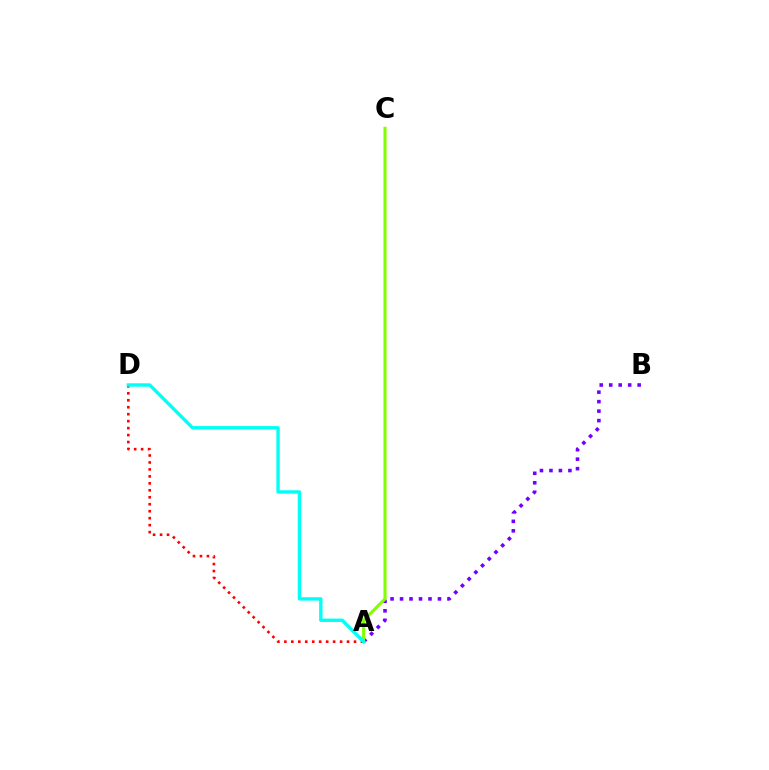{('A', 'B'): [{'color': '#7200ff', 'line_style': 'dotted', 'thickness': 2.58}], ('A', 'D'): [{'color': '#ff0000', 'line_style': 'dotted', 'thickness': 1.89}, {'color': '#00fff6', 'line_style': 'solid', 'thickness': 2.44}], ('A', 'C'): [{'color': '#84ff00', 'line_style': 'solid', 'thickness': 2.23}]}